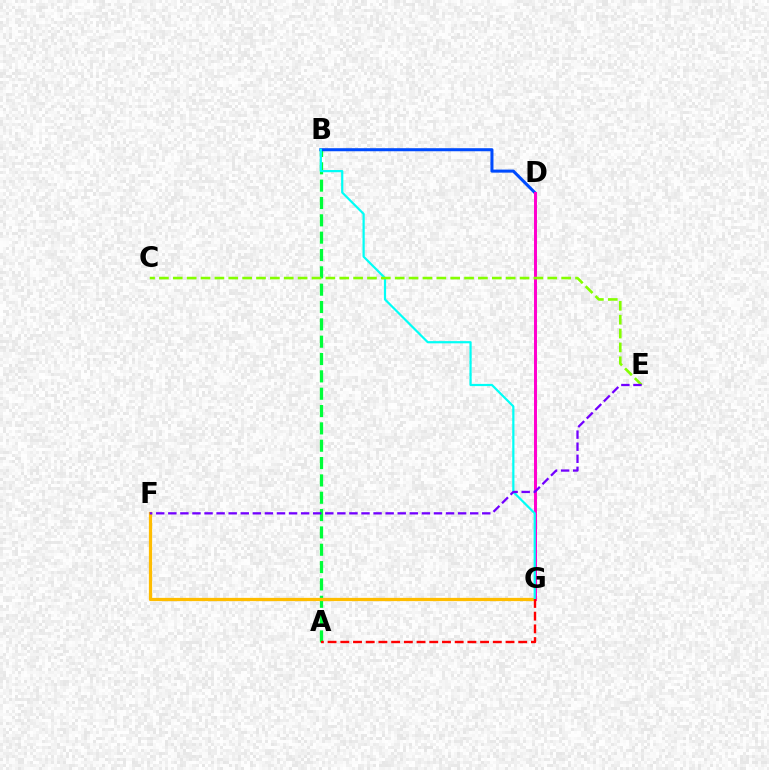{('A', 'B'): [{'color': '#00ff39', 'line_style': 'dashed', 'thickness': 2.36}], ('B', 'D'): [{'color': '#004bff', 'line_style': 'solid', 'thickness': 2.19}], ('F', 'G'): [{'color': '#ffbd00', 'line_style': 'solid', 'thickness': 2.34}], ('D', 'G'): [{'color': '#ff00cf', 'line_style': 'solid', 'thickness': 2.14}], ('B', 'G'): [{'color': '#00fff6', 'line_style': 'solid', 'thickness': 1.59}], ('A', 'G'): [{'color': '#ff0000', 'line_style': 'dashed', 'thickness': 1.73}], ('C', 'E'): [{'color': '#84ff00', 'line_style': 'dashed', 'thickness': 1.88}], ('E', 'F'): [{'color': '#7200ff', 'line_style': 'dashed', 'thickness': 1.64}]}